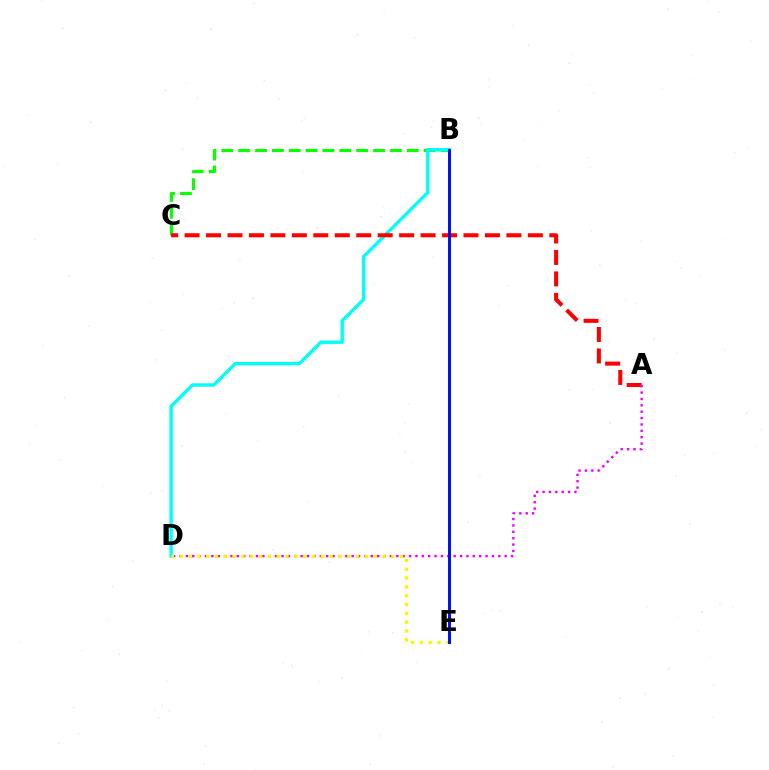{('B', 'C'): [{'color': '#08ff00', 'line_style': 'dashed', 'thickness': 2.29}], ('B', 'D'): [{'color': '#00fff6', 'line_style': 'solid', 'thickness': 2.43}], ('A', 'C'): [{'color': '#ff0000', 'line_style': 'dashed', 'thickness': 2.91}], ('A', 'D'): [{'color': '#ee00ff', 'line_style': 'dotted', 'thickness': 1.73}], ('D', 'E'): [{'color': '#fcf500', 'line_style': 'dotted', 'thickness': 2.4}], ('B', 'E'): [{'color': '#0010ff', 'line_style': 'solid', 'thickness': 2.14}]}